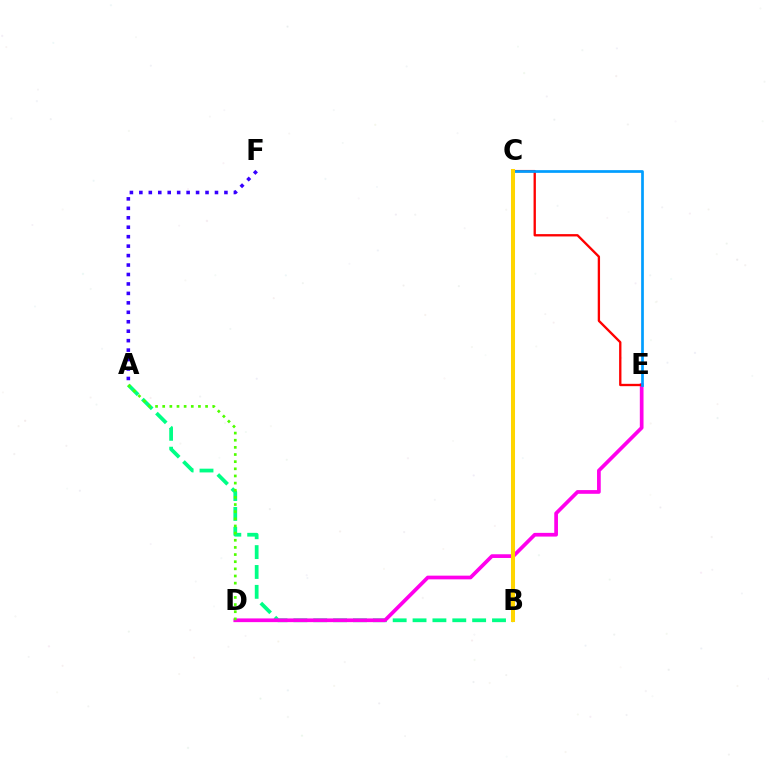{('A', 'B'): [{'color': '#00ff86', 'line_style': 'dashed', 'thickness': 2.7}], ('D', 'E'): [{'color': '#ff00ed', 'line_style': 'solid', 'thickness': 2.67}], ('A', 'D'): [{'color': '#4fff00', 'line_style': 'dotted', 'thickness': 1.94}], ('C', 'E'): [{'color': '#ff0000', 'line_style': 'solid', 'thickness': 1.68}, {'color': '#009eff', 'line_style': 'solid', 'thickness': 1.95}], ('A', 'F'): [{'color': '#3700ff', 'line_style': 'dotted', 'thickness': 2.57}], ('B', 'C'): [{'color': '#ffd500', 'line_style': 'solid', 'thickness': 2.91}]}